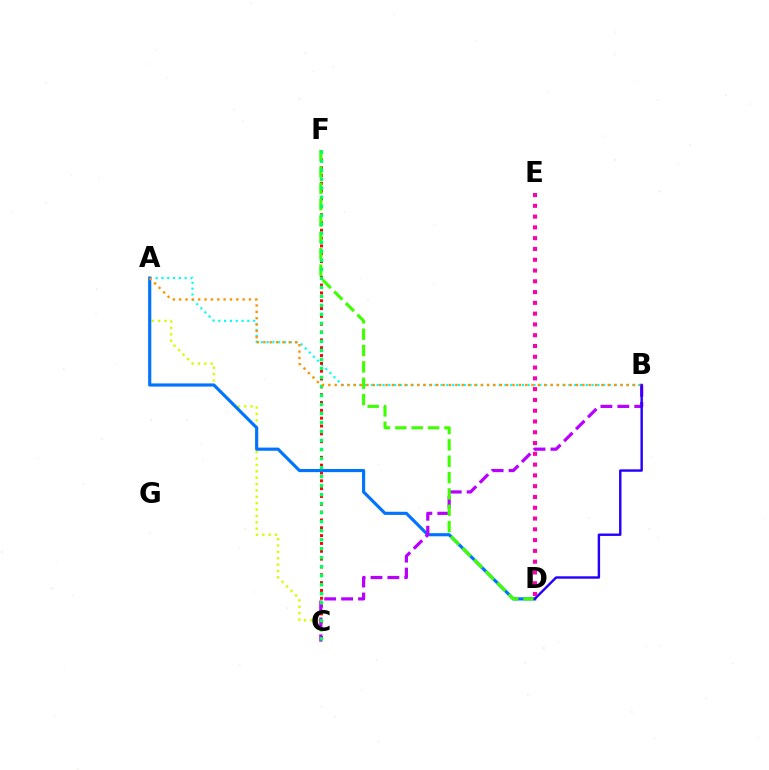{('A', 'B'): [{'color': '#00fff6', 'line_style': 'dotted', 'thickness': 1.58}, {'color': '#ff9400', 'line_style': 'dotted', 'thickness': 1.73}], ('A', 'C'): [{'color': '#d1ff00', 'line_style': 'dotted', 'thickness': 1.73}], ('C', 'F'): [{'color': '#ff0000', 'line_style': 'dotted', 'thickness': 2.13}, {'color': '#00ff5c', 'line_style': 'dotted', 'thickness': 2.45}], ('A', 'D'): [{'color': '#0074ff', 'line_style': 'solid', 'thickness': 2.27}], ('B', 'C'): [{'color': '#b900ff', 'line_style': 'dashed', 'thickness': 2.3}], ('D', 'F'): [{'color': '#3dff00', 'line_style': 'dashed', 'thickness': 2.22}], ('B', 'D'): [{'color': '#2500ff', 'line_style': 'solid', 'thickness': 1.74}], ('D', 'E'): [{'color': '#ff00ac', 'line_style': 'dotted', 'thickness': 2.93}]}